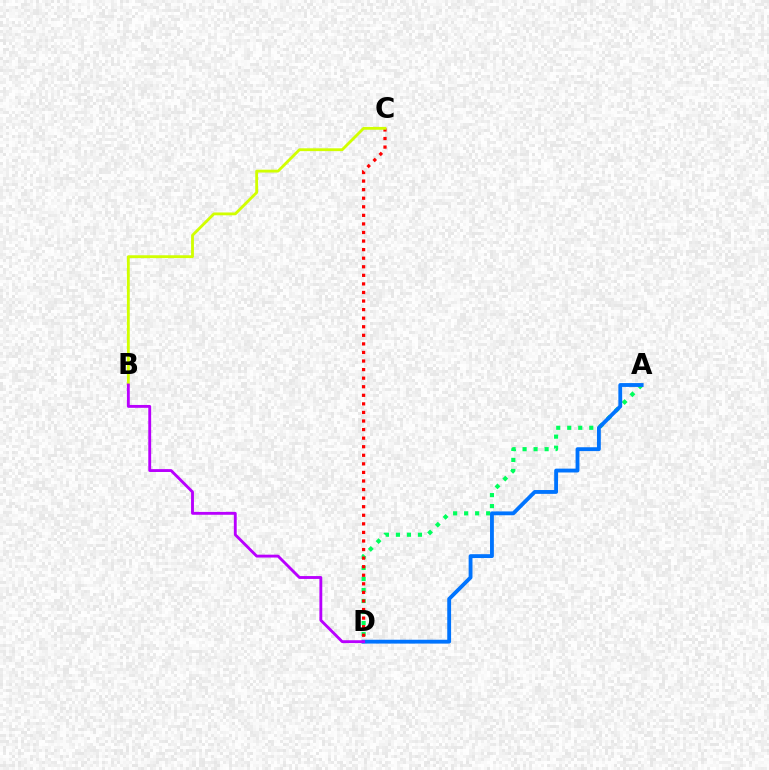{('A', 'D'): [{'color': '#00ff5c', 'line_style': 'dotted', 'thickness': 2.99}, {'color': '#0074ff', 'line_style': 'solid', 'thickness': 2.77}], ('C', 'D'): [{'color': '#ff0000', 'line_style': 'dotted', 'thickness': 2.33}], ('B', 'C'): [{'color': '#d1ff00', 'line_style': 'solid', 'thickness': 2.04}], ('B', 'D'): [{'color': '#b900ff', 'line_style': 'solid', 'thickness': 2.06}]}